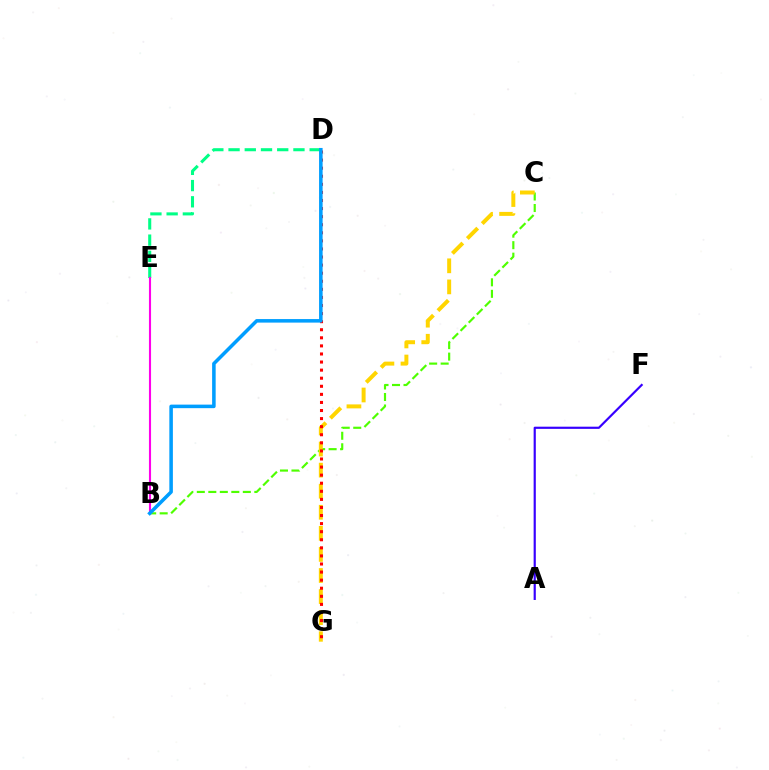{('B', 'C'): [{'color': '#4fff00', 'line_style': 'dashed', 'thickness': 1.56}], ('C', 'G'): [{'color': '#ffd500', 'line_style': 'dashed', 'thickness': 2.86}], ('D', 'E'): [{'color': '#00ff86', 'line_style': 'dashed', 'thickness': 2.2}], ('B', 'E'): [{'color': '#ff00ed', 'line_style': 'solid', 'thickness': 1.52}], ('A', 'F'): [{'color': '#3700ff', 'line_style': 'solid', 'thickness': 1.57}], ('D', 'G'): [{'color': '#ff0000', 'line_style': 'dotted', 'thickness': 2.19}], ('B', 'D'): [{'color': '#009eff', 'line_style': 'solid', 'thickness': 2.55}]}